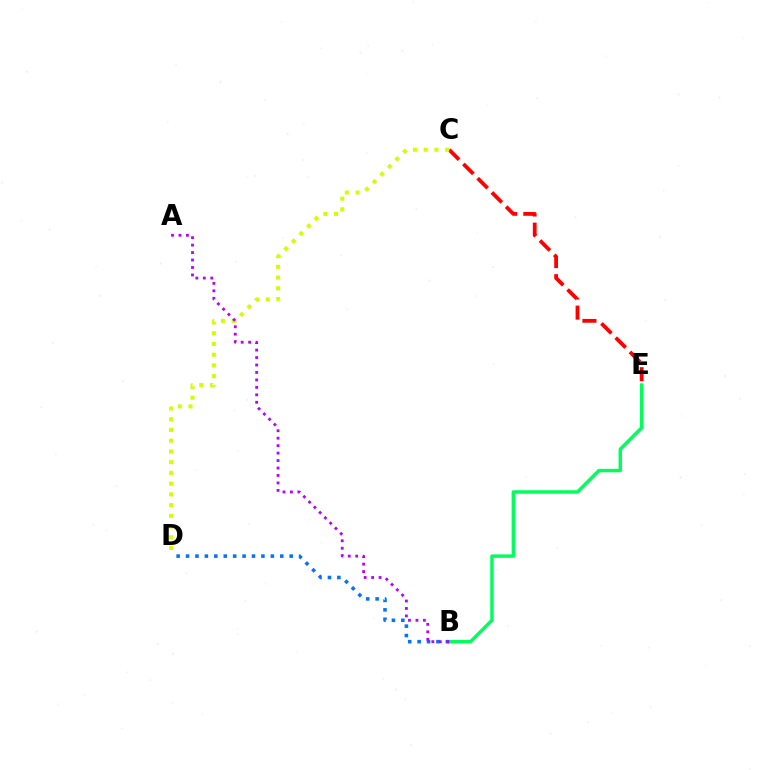{('C', 'E'): [{'color': '#ff0000', 'line_style': 'dashed', 'thickness': 2.74}], ('B', 'E'): [{'color': '#00ff5c', 'line_style': 'solid', 'thickness': 2.47}], ('B', 'D'): [{'color': '#0074ff', 'line_style': 'dotted', 'thickness': 2.56}], ('C', 'D'): [{'color': '#d1ff00', 'line_style': 'dotted', 'thickness': 2.92}], ('A', 'B'): [{'color': '#b900ff', 'line_style': 'dotted', 'thickness': 2.03}]}